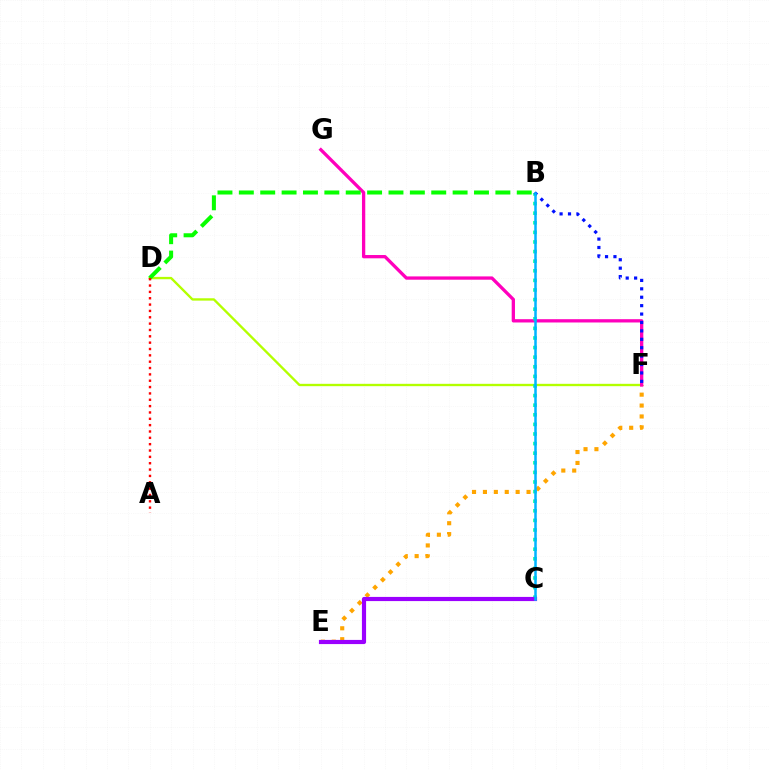{('E', 'F'): [{'color': '#ffa500', 'line_style': 'dotted', 'thickness': 2.96}], ('D', 'F'): [{'color': '#b3ff00', 'line_style': 'solid', 'thickness': 1.69}], ('F', 'G'): [{'color': '#ff00bd', 'line_style': 'solid', 'thickness': 2.37}], ('B', 'C'): [{'color': '#00ff9d', 'line_style': 'dotted', 'thickness': 2.61}, {'color': '#00b5ff', 'line_style': 'solid', 'thickness': 1.81}], ('C', 'E'): [{'color': '#9b00ff', 'line_style': 'solid', 'thickness': 3.0}], ('B', 'D'): [{'color': '#08ff00', 'line_style': 'dashed', 'thickness': 2.9}], ('A', 'D'): [{'color': '#ff0000', 'line_style': 'dotted', 'thickness': 1.72}], ('B', 'F'): [{'color': '#0010ff', 'line_style': 'dotted', 'thickness': 2.29}]}